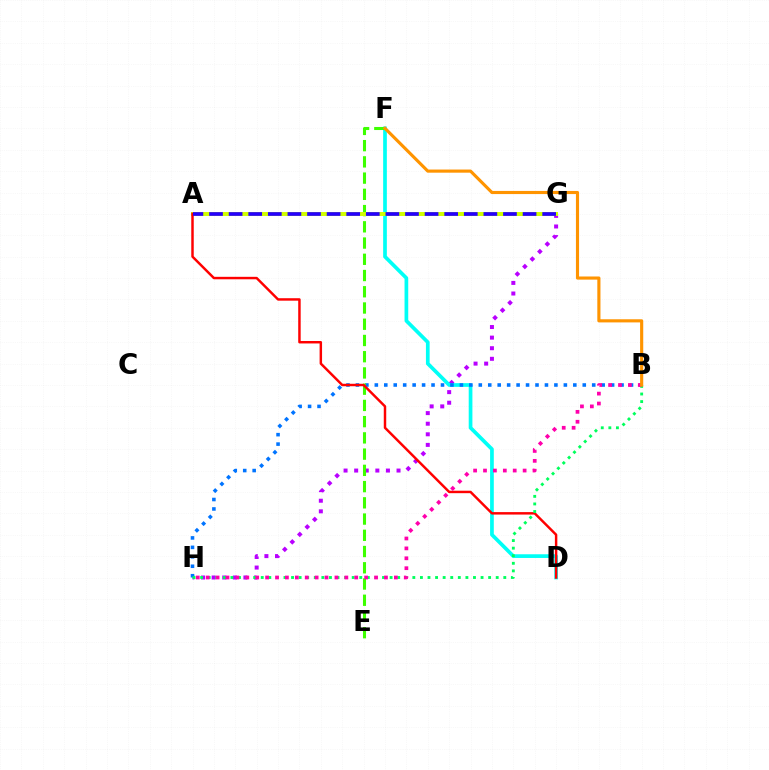{('G', 'H'): [{'color': '#b900ff', 'line_style': 'dotted', 'thickness': 2.88}], ('D', 'F'): [{'color': '#00fff6', 'line_style': 'solid', 'thickness': 2.66}], ('B', 'H'): [{'color': '#0074ff', 'line_style': 'dotted', 'thickness': 2.57}, {'color': '#00ff5c', 'line_style': 'dotted', 'thickness': 2.06}, {'color': '#ff00ac', 'line_style': 'dotted', 'thickness': 2.69}], ('E', 'F'): [{'color': '#3dff00', 'line_style': 'dashed', 'thickness': 2.21}], ('A', 'G'): [{'color': '#d1ff00', 'line_style': 'solid', 'thickness': 2.86}, {'color': '#2500ff', 'line_style': 'dashed', 'thickness': 2.66}], ('A', 'D'): [{'color': '#ff0000', 'line_style': 'solid', 'thickness': 1.77}], ('B', 'F'): [{'color': '#ff9400', 'line_style': 'solid', 'thickness': 2.26}]}